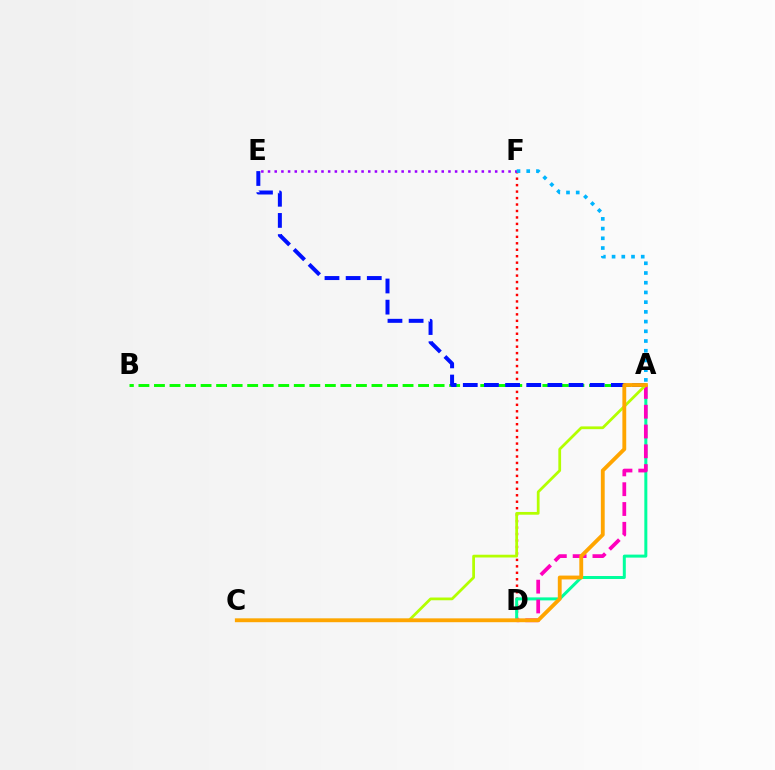{('D', 'F'): [{'color': '#ff0000', 'line_style': 'dotted', 'thickness': 1.76}], ('A', 'D'): [{'color': '#00ff9d', 'line_style': 'solid', 'thickness': 2.16}, {'color': '#ff00bd', 'line_style': 'dashed', 'thickness': 2.69}], ('A', 'B'): [{'color': '#08ff00', 'line_style': 'dashed', 'thickness': 2.11}], ('A', 'E'): [{'color': '#0010ff', 'line_style': 'dashed', 'thickness': 2.87}], ('A', 'C'): [{'color': '#b3ff00', 'line_style': 'solid', 'thickness': 1.98}, {'color': '#ffa500', 'line_style': 'solid', 'thickness': 2.77}], ('E', 'F'): [{'color': '#9b00ff', 'line_style': 'dotted', 'thickness': 1.82}], ('A', 'F'): [{'color': '#00b5ff', 'line_style': 'dotted', 'thickness': 2.64}]}